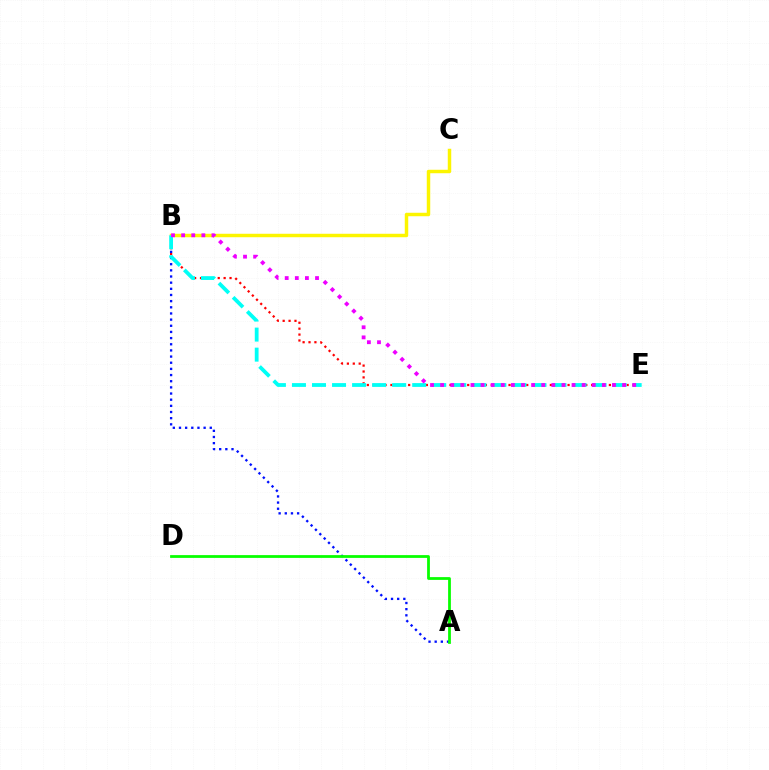{('B', 'E'): [{'color': '#ff0000', 'line_style': 'dotted', 'thickness': 1.6}, {'color': '#00fff6', 'line_style': 'dashed', 'thickness': 2.72}, {'color': '#ee00ff', 'line_style': 'dotted', 'thickness': 2.75}], ('B', 'C'): [{'color': '#fcf500', 'line_style': 'solid', 'thickness': 2.49}], ('A', 'B'): [{'color': '#0010ff', 'line_style': 'dotted', 'thickness': 1.67}], ('A', 'D'): [{'color': '#08ff00', 'line_style': 'solid', 'thickness': 1.99}]}